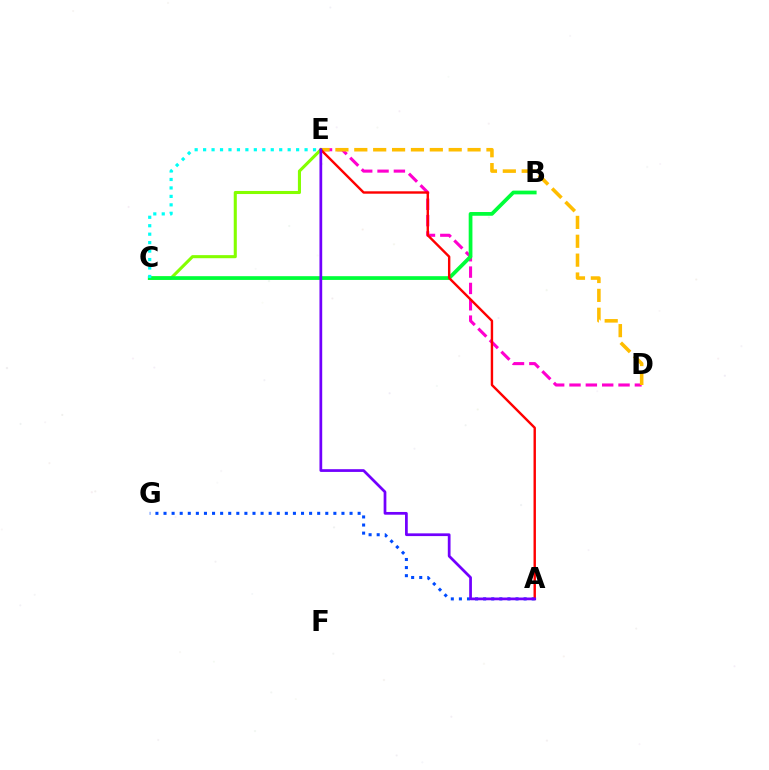{('D', 'E'): [{'color': '#ff00cf', 'line_style': 'dashed', 'thickness': 2.22}, {'color': '#ffbd00', 'line_style': 'dashed', 'thickness': 2.56}], ('C', 'E'): [{'color': '#84ff00', 'line_style': 'solid', 'thickness': 2.22}, {'color': '#00fff6', 'line_style': 'dotted', 'thickness': 2.3}], ('B', 'C'): [{'color': '#00ff39', 'line_style': 'solid', 'thickness': 2.69}], ('A', 'G'): [{'color': '#004bff', 'line_style': 'dotted', 'thickness': 2.2}], ('A', 'E'): [{'color': '#ff0000', 'line_style': 'solid', 'thickness': 1.73}, {'color': '#7200ff', 'line_style': 'solid', 'thickness': 1.97}]}